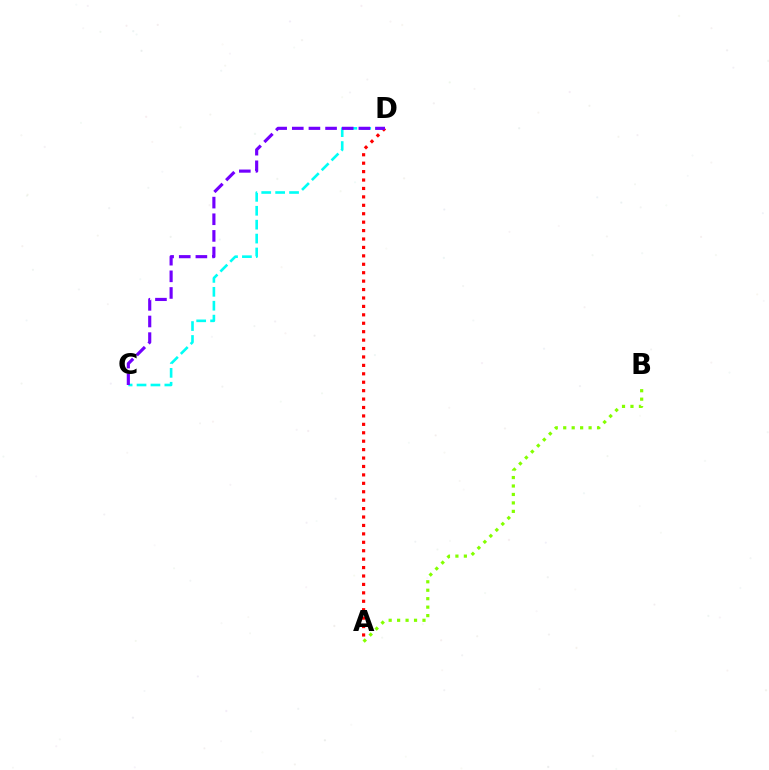{('C', 'D'): [{'color': '#00fff6', 'line_style': 'dashed', 'thickness': 1.89}, {'color': '#7200ff', 'line_style': 'dashed', 'thickness': 2.26}], ('A', 'D'): [{'color': '#ff0000', 'line_style': 'dotted', 'thickness': 2.29}], ('A', 'B'): [{'color': '#84ff00', 'line_style': 'dotted', 'thickness': 2.3}]}